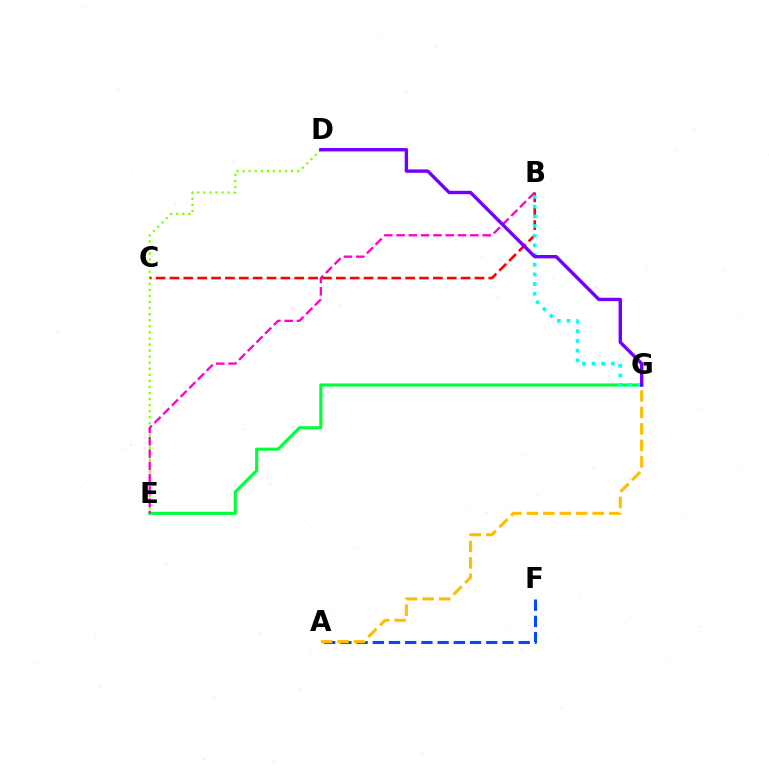{('A', 'F'): [{'color': '#004bff', 'line_style': 'dashed', 'thickness': 2.2}], ('E', 'G'): [{'color': '#00ff39', 'line_style': 'solid', 'thickness': 2.24}], ('D', 'E'): [{'color': '#84ff00', 'line_style': 'dotted', 'thickness': 1.65}], ('B', 'C'): [{'color': '#ff0000', 'line_style': 'dashed', 'thickness': 1.88}], ('B', 'G'): [{'color': '#00fff6', 'line_style': 'dotted', 'thickness': 2.63}], ('B', 'E'): [{'color': '#ff00cf', 'line_style': 'dashed', 'thickness': 1.67}], ('A', 'G'): [{'color': '#ffbd00', 'line_style': 'dashed', 'thickness': 2.24}], ('D', 'G'): [{'color': '#7200ff', 'line_style': 'solid', 'thickness': 2.44}]}